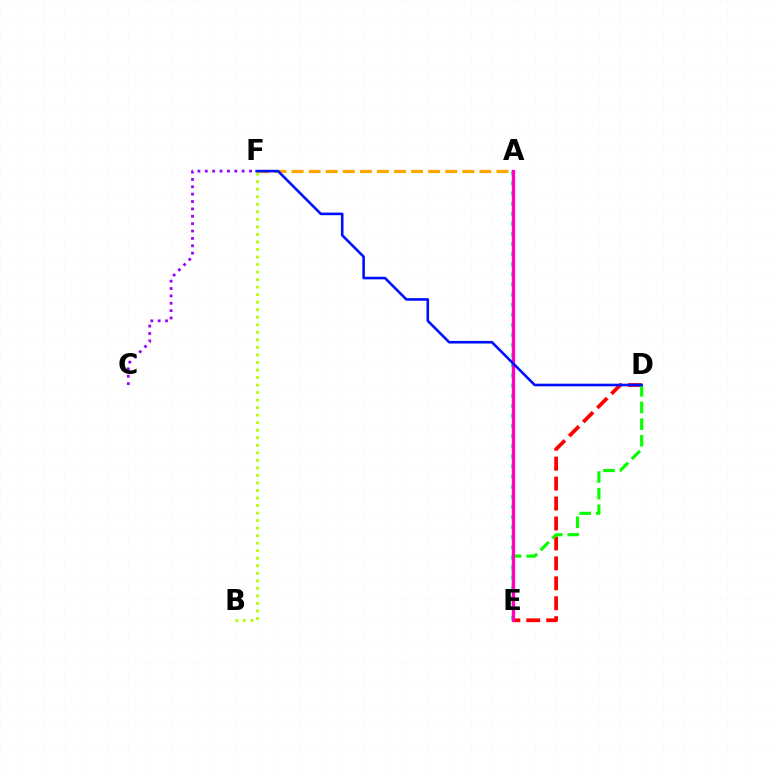{('A', 'F'): [{'color': '#ffa500', 'line_style': 'dashed', 'thickness': 2.32}], ('A', 'E'): [{'color': '#00b5ff', 'line_style': 'solid', 'thickness': 1.63}, {'color': '#00ff9d', 'line_style': 'dotted', 'thickness': 2.75}, {'color': '#ff00bd', 'line_style': 'solid', 'thickness': 2.33}], ('D', 'E'): [{'color': '#ff0000', 'line_style': 'dashed', 'thickness': 2.71}, {'color': '#08ff00', 'line_style': 'dashed', 'thickness': 2.26}], ('C', 'F'): [{'color': '#9b00ff', 'line_style': 'dotted', 'thickness': 2.0}], ('B', 'F'): [{'color': '#b3ff00', 'line_style': 'dotted', 'thickness': 2.05}], ('D', 'F'): [{'color': '#0010ff', 'line_style': 'solid', 'thickness': 1.88}]}